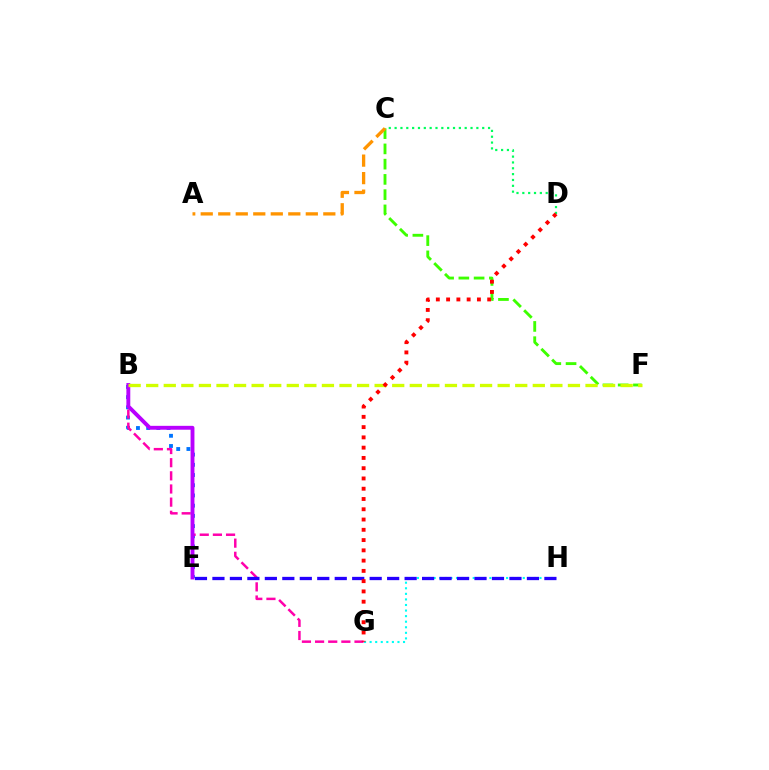{('B', 'E'): [{'color': '#0074ff', 'line_style': 'dotted', 'thickness': 2.77}, {'color': '#b900ff', 'line_style': 'solid', 'thickness': 2.8}], ('B', 'G'): [{'color': '#ff00ac', 'line_style': 'dashed', 'thickness': 1.79}], ('C', 'F'): [{'color': '#3dff00', 'line_style': 'dashed', 'thickness': 2.07}], ('A', 'C'): [{'color': '#ff9400', 'line_style': 'dashed', 'thickness': 2.38}], ('G', 'H'): [{'color': '#00fff6', 'line_style': 'dotted', 'thickness': 1.51}], ('B', 'F'): [{'color': '#d1ff00', 'line_style': 'dashed', 'thickness': 2.39}], ('C', 'D'): [{'color': '#00ff5c', 'line_style': 'dotted', 'thickness': 1.59}], ('E', 'H'): [{'color': '#2500ff', 'line_style': 'dashed', 'thickness': 2.37}], ('D', 'G'): [{'color': '#ff0000', 'line_style': 'dotted', 'thickness': 2.79}]}